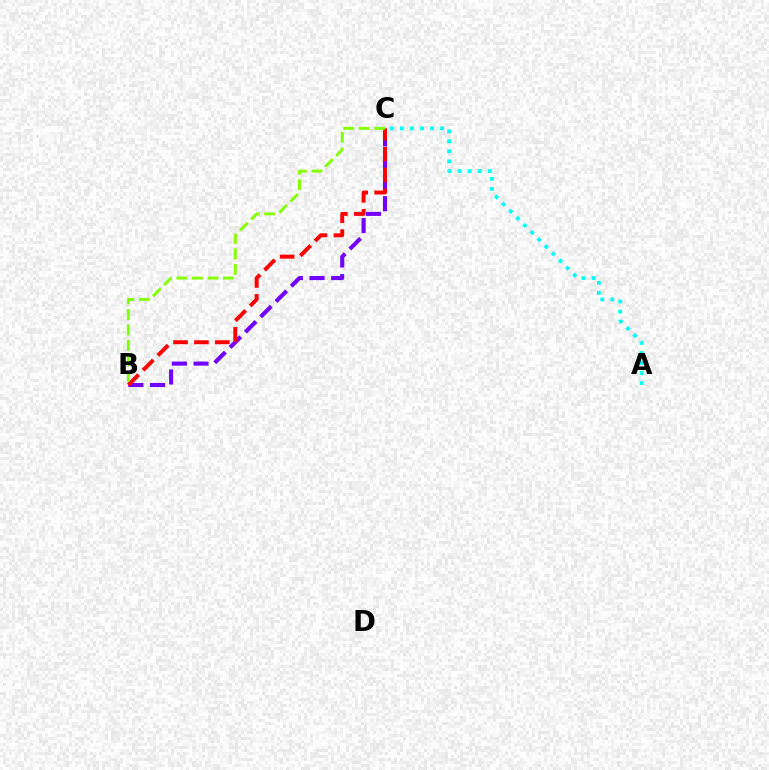{('A', 'C'): [{'color': '#00fff6', 'line_style': 'dotted', 'thickness': 2.73}], ('B', 'C'): [{'color': '#7200ff', 'line_style': 'dashed', 'thickness': 2.94}, {'color': '#ff0000', 'line_style': 'dashed', 'thickness': 2.84}, {'color': '#84ff00', 'line_style': 'dashed', 'thickness': 2.1}]}